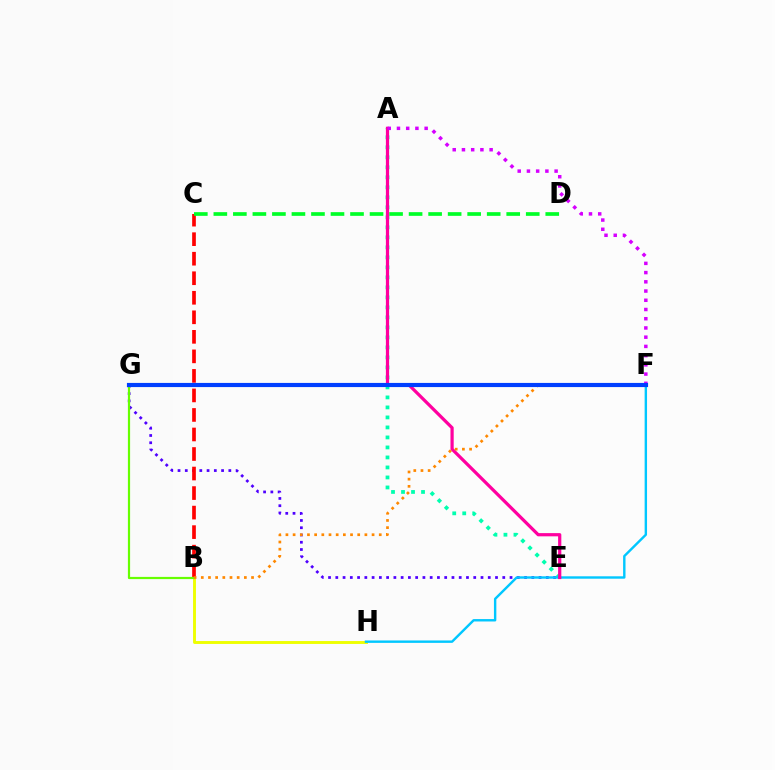{('E', 'G'): [{'color': '#4f00ff', 'line_style': 'dotted', 'thickness': 1.97}], ('B', 'H'): [{'color': '#eeff00', 'line_style': 'solid', 'thickness': 2.09}], ('B', 'C'): [{'color': '#ff0000', 'line_style': 'dashed', 'thickness': 2.65}], ('B', 'G'): [{'color': '#66ff00', 'line_style': 'solid', 'thickness': 1.59}], ('A', 'E'): [{'color': '#00ffaf', 'line_style': 'dotted', 'thickness': 2.72}, {'color': '#ff00a0', 'line_style': 'solid', 'thickness': 2.31}], ('C', 'D'): [{'color': '#00ff27', 'line_style': 'dashed', 'thickness': 2.65}], ('F', 'H'): [{'color': '#00c7ff', 'line_style': 'solid', 'thickness': 1.73}], ('A', 'F'): [{'color': '#d600ff', 'line_style': 'dotted', 'thickness': 2.51}], ('B', 'F'): [{'color': '#ff8800', 'line_style': 'dotted', 'thickness': 1.95}], ('F', 'G'): [{'color': '#003fff', 'line_style': 'solid', 'thickness': 2.99}]}